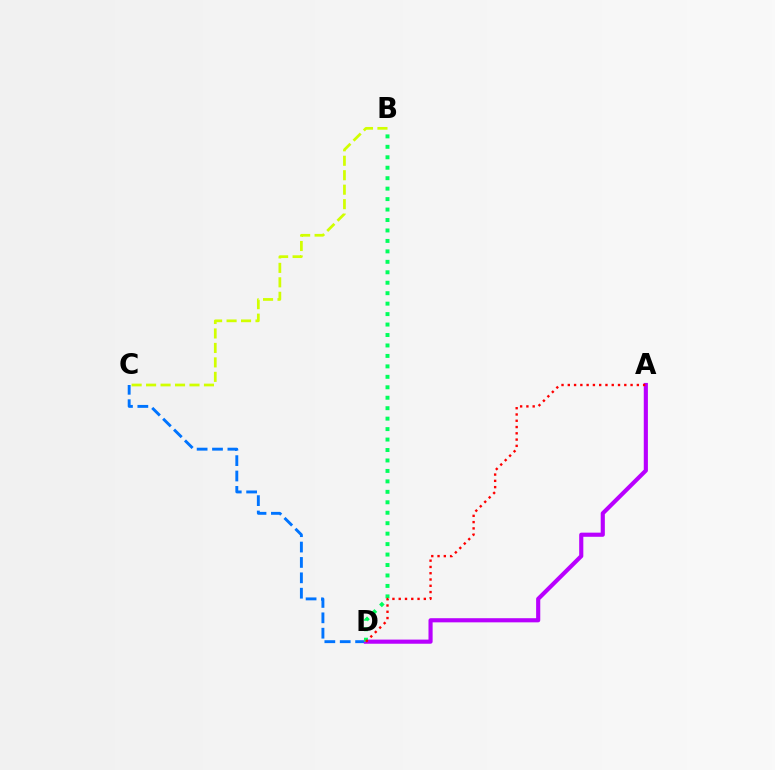{('C', 'D'): [{'color': '#0074ff', 'line_style': 'dashed', 'thickness': 2.09}], ('A', 'D'): [{'color': '#b900ff', 'line_style': 'solid', 'thickness': 2.98}, {'color': '#ff0000', 'line_style': 'dotted', 'thickness': 1.71}], ('B', 'D'): [{'color': '#00ff5c', 'line_style': 'dotted', 'thickness': 2.84}], ('B', 'C'): [{'color': '#d1ff00', 'line_style': 'dashed', 'thickness': 1.97}]}